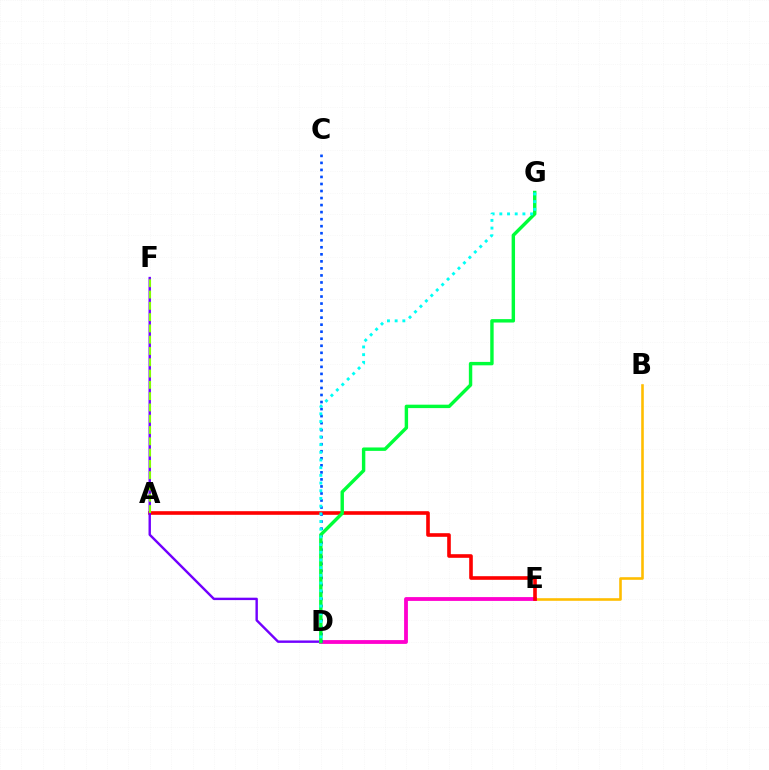{('B', 'E'): [{'color': '#ffbd00', 'line_style': 'solid', 'thickness': 1.87}], ('D', 'E'): [{'color': '#ff00cf', 'line_style': 'solid', 'thickness': 2.75}], ('A', 'E'): [{'color': '#ff0000', 'line_style': 'solid', 'thickness': 2.61}], ('D', 'F'): [{'color': '#7200ff', 'line_style': 'solid', 'thickness': 1.74}], ('C', 'D'): [{'color': '#004bff', 'line_style': 'dotted', 'thickness': 1.91}], ('D', 'G'): [{'color': '#00ff39', 'line_style': 'solid', 'thickness': 2.46}, {'color': '#00fff6', 'line_style': 'dotted', 'thickness': 2.09}], ('A', 'F'): [{'color': '#84ff00', 'line_style': 'dashed', 'thickness': 1.53}]}